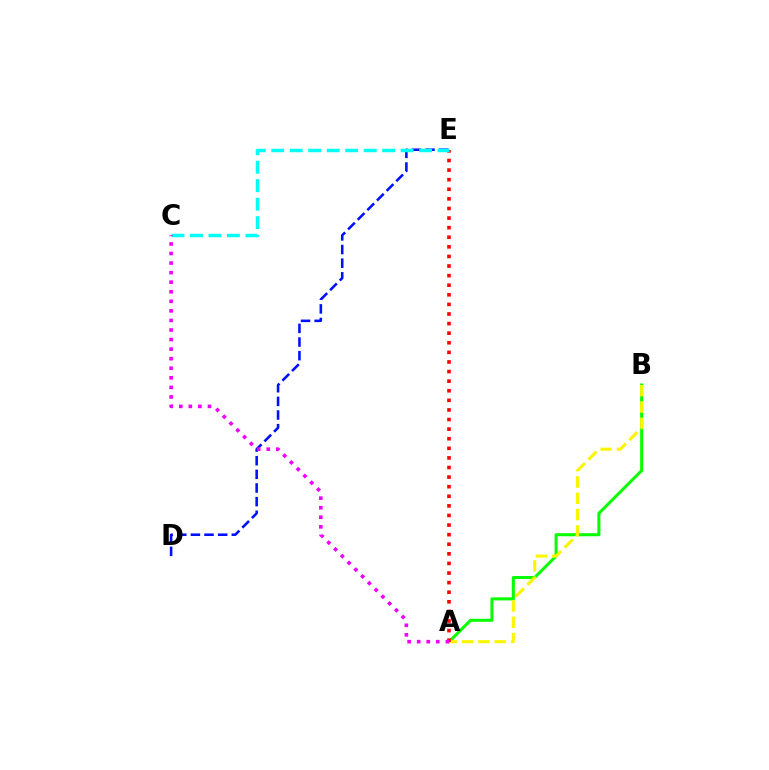{('A', 'B'): [{'color': '#08ff00', 'line_style': 'solid', 'thickness': 2.19}, {'color': '#fcf500', 'line_style': 'dashed', 'thickness': 2.21}], ('D', 'E'): [{'color': '#0010ff', 'line_style': 'dashed', 'thickness': 1.85}], ('A', 'E'): [{'color': '#ff0000', 'line_style': 'dotted', 'thickness': 2.61}], ('C', 'E'): [{'color': '#00fff6', 'line_style': 'dashed', 'thickness': 2.51}], ('A', 'C'): [{'color': '#ee00ff', 'line_style': 'dotted', 'thickness': 2.6}]}